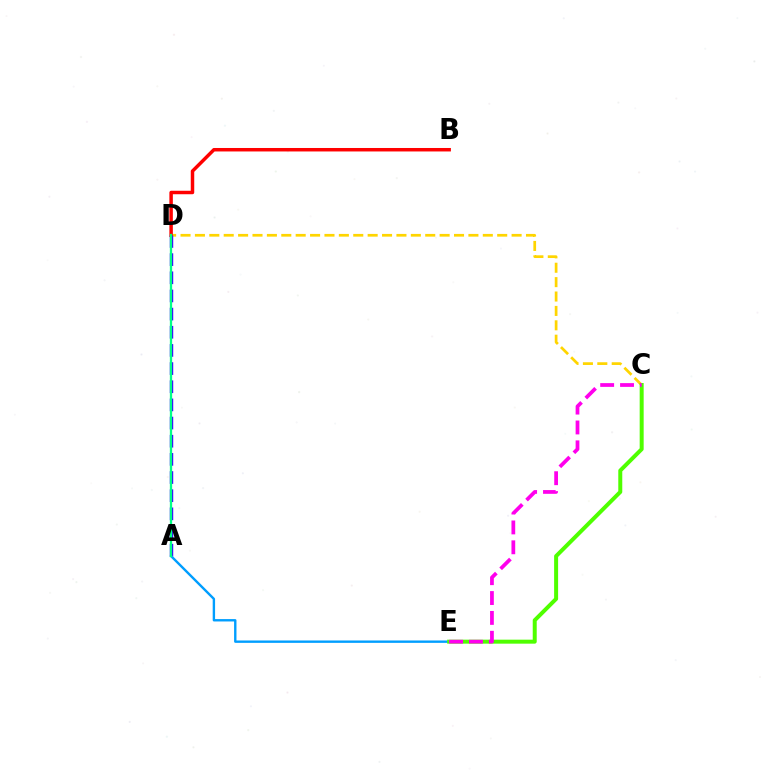{('C', 'D'): [{'color': '#ffd500', 'line_style': 'dashed', 'thickness': 1.96}], ('B', 'D'): [{'color': '#ff0000', 'line_style': 'solid', 'thickness': 2.5}], ('A', 'D'): [{'color': '#3700ff', 'line_style': 'dashed', 'thickness': 2.47}, {'color': '#00ff86', 'line_style': 'solid', 'thickness': 1.64}], ('A', 'E'): [{'color': '#009eff', 'line_style': 'solid', 'thickness': 1.72}], ('C', 'E'): [{'color': '#4fff00', 'line_style': 'solid', 'thickness': 2.87}, {'color': '#ff00ed', 'line_style': 'dashed', 'thickness': 2.7}]}